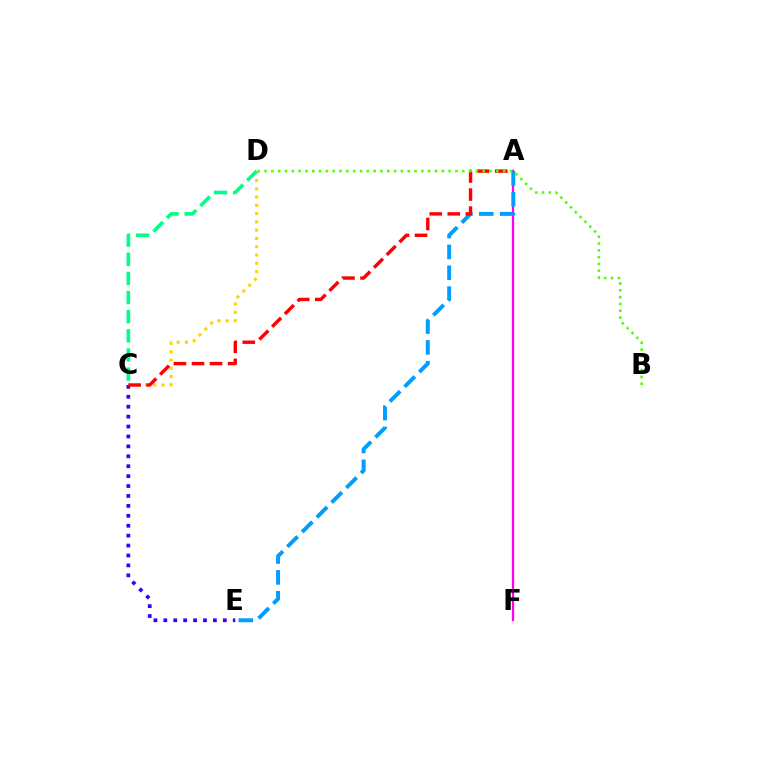{('C', 'D'): [{'color': '#ffd500', 'line_style': 'dotted', 'thickness': 2.25}, {'color': '#00ff86', 'line_style': 'dashed', 'thickness': 2.6}], ('A', 'F'): [{'color': '#ff00ed', 'line_style': 'solid', 'thickness': 1.62}], ('C', 'E'): [{'color': '#3700ff', 'line_style': 'dotted', 'thickness': 2.69}], ('A', 'E'): [{'color': '#009eff', 'line_style': 'dashed', 'thickness': 2.83}], ('A', 'C'): [{'color': '#ff0000', 'line_style': 'dashed', 'thickness': 2.45}], ('B', 'D'): [{'color': '#4fff00', 'line_style': 'dotted', 'thickness': 1.85}]}